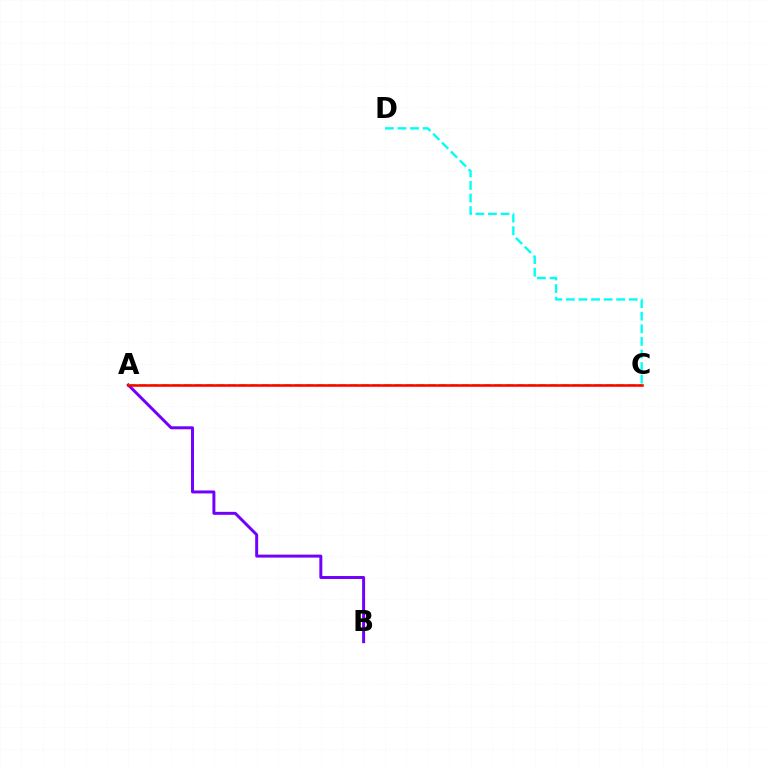{('A', 'B'): [{'color': '#7200ff', 'line_style': 'solid', 'thickness': 2.14}], ('A', 'C'): [{'color': '#84ff00', 'line_style': 'dashed', 'thickness': 1.51}, {'color': '#ff0000', 'line_style': 'solid', 'thickness': 1.84}], ('C', 'D'): [{'color': '#00fff6', 'line_style': 'dashed', 'thickness': 1.71}]}